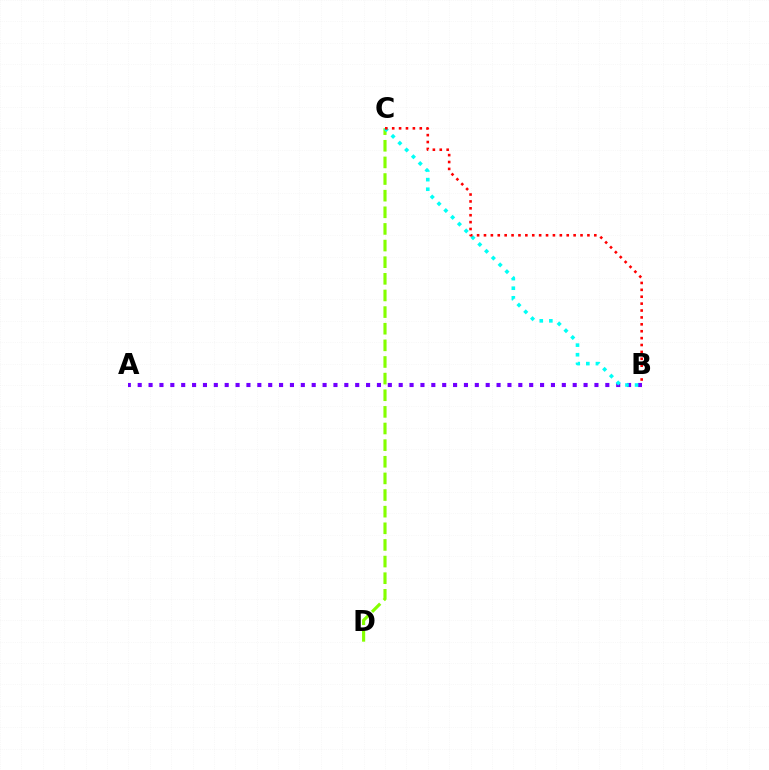{('C', 'D'): [{'color': '#84ff00', 'line_style': 'dashed', 'thickness': 2.26}], ('A', 'B'): [{'color': '#7200ff', 'line_style': 'dotted', 'thickness': 2.95}], ('B', 'C'): [{'color': '#00fff6', 'line_style': 'dotted', 'thickness': 2.61}, {'color': '#ff0000', 'line_style': 'dotted', 'thickness': 1.87}]}